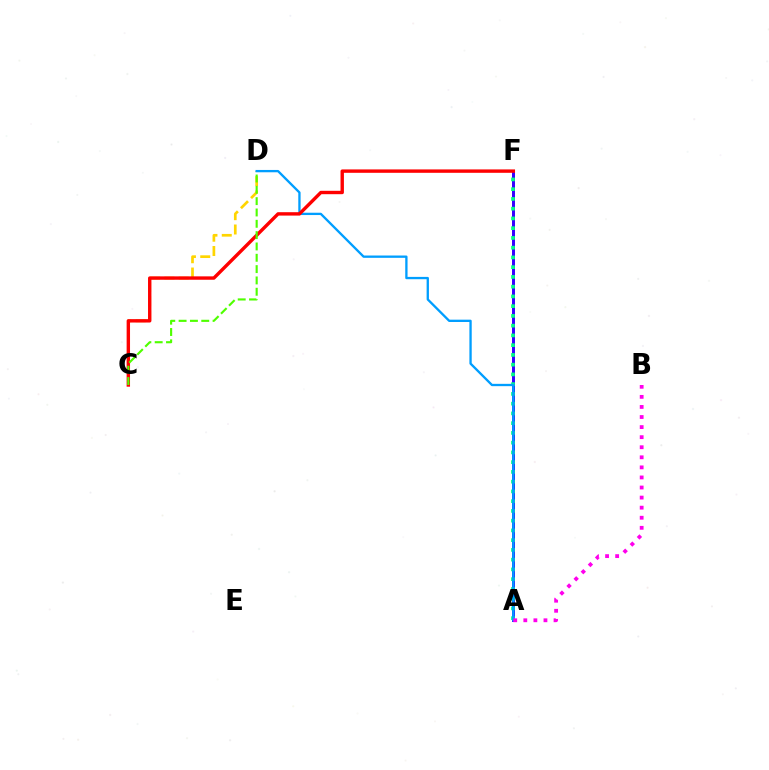{('A', 'F'): [{'color': '#3700ff', 'line_style': 'solid', 'thickness': 2.14}, {'color': '#00ff86', 'line_style': 'dotted', 'thickness': 2.65}], ('C', 'D'): [{'color': '#ffd500', 'line_style': 'dashed', 'thickness': 1.94}, {'color': '#4fff00', 'line_style': 'dashed', 'thickness': 1.54}], ('A', 'D'): [{'color': '#009eff', 'line_style': 'solid', 'thickness': 1.67}], ('C', 'F'): [{'color': '#ff0000', 'line_style': 'solid', 'thickness': 2.44}], ('A', 'B'): [{'color': '#ff00ed', 'line_style': 'dotted', 'thickness': 2.74}]}